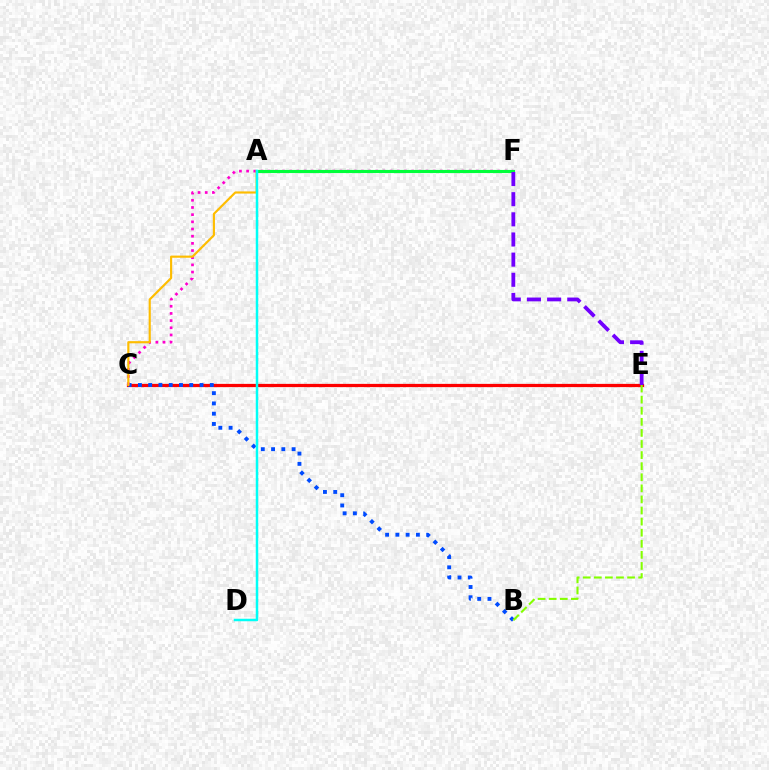{('C', 'E'): [{'color': '#ff0000', 'line_style': 'solid', 'thickness': 2.33}], ('B', 'C'): [{'color': '#004bff', 'line_style': 'dotted', 'thickness': 2.79}], ('C', 'F'): [{'color': '#ff00cf', 'line_style': 'dotted', 'thickness': 1.95}], ('A', 'F'): [{'color': '#00ff39', 'line_style': 'solid', 'thickness': 2.24}], ('A', 'C'): [{'color': '#ffbd00', 'line_style': 'solid', 'thickness': 1.55}], ('E', 'F'): [{'color': '#7200ff', 'line_style': 'dashed', 'thickness': 2.74}], ('B', 'E'): [{'color': '#84ff00', 'line_style': 'dashed', 'thickness': 1.51}], ('A', 'D'): [{'color': '#00fff6', 'line_style': 'solid', 'thickness': 1.79}]}